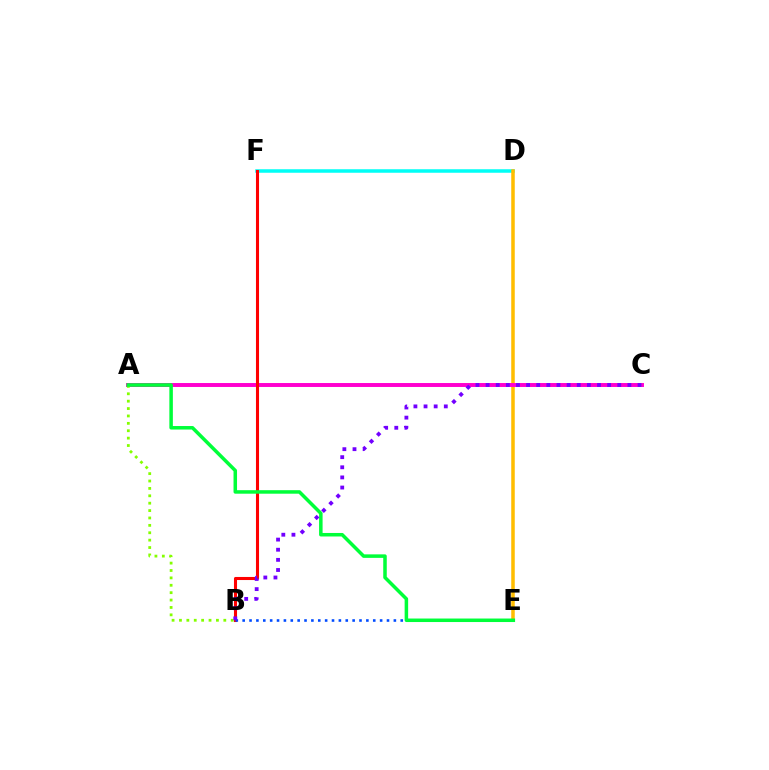{('D', 'F'): [{'color': '#00fff6', 'line_style': 'solid', 'thickness': 2.53}], ('D', 'E'): [{'color': '#ffbd00', 'line_style': 'solid', 'thickness': 2.54}], ('A', 'C'): [{'color': '#ff00cf', 'line_style': 'solid', 'thickness': 2.84}], ('B', 'F'): [{'color': '#ff0000', 'line_style': 'solid', 'thickness': 2.21}], ('B', 'E'): [{'color': '#004bff', 'line_style': 'dotted', 'thickness': 1.87}], ('A', 'B'): [{'color': '#84ff00', 'line_style': 'dotted', 'thickness': 2.01}], ('A', 'E'): [{'color': '#00ff39', 'line_style': 'solid', 'thickness': 2.53}], ('B', 'C'): [{'color': '#7200ff', 'line_style': 'dotted', 'thickness': 2.75}]}